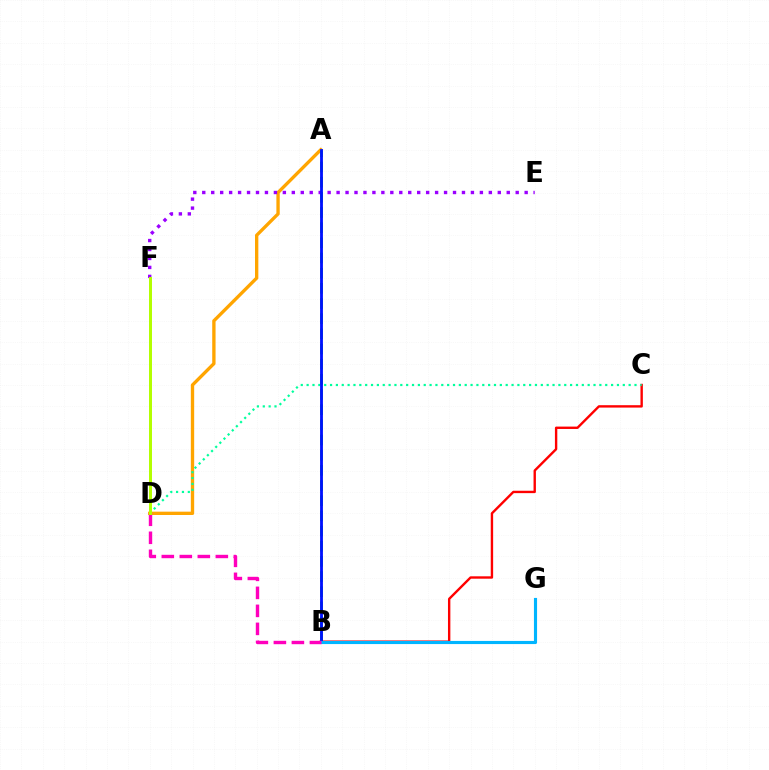{('B', 'C'): [{'color': '#ff0000', 'line_style': 'solid', 'thickness': 1.72}], ('A', 'D'): [{'color': '#ffa500', 'line_style': 'solid', 'thickness': 2.4}], ('A', 'B'): [{'color': '#08ff00', 'line_style': 'dashed', 'thickness': 2.06}, {'color': '#0010ff', 'line_style': 'solid', 'thickness': 2.04}], ('E', 'F'): [{'color': '#9b00ff', 'line_style': 'dotted', 'thickness': 2.43}], ('C', 'D'): [{'color': '#00ff9d', 'line_style': 'dotted', 'thickness': 1.59}], ('B', 'G'): [{'color': '#00b5ff', 'line_style': 'solid', 'thickness': 2.26}], ('B', 'D'): [{'color': '#ff00bd', 'line_style': 'dashed', 'thickness': 2.45}], ('D', 'F'): [{'color': '#b3ff00', 'line_style': 'solid', 'thickness': 2.15}]}